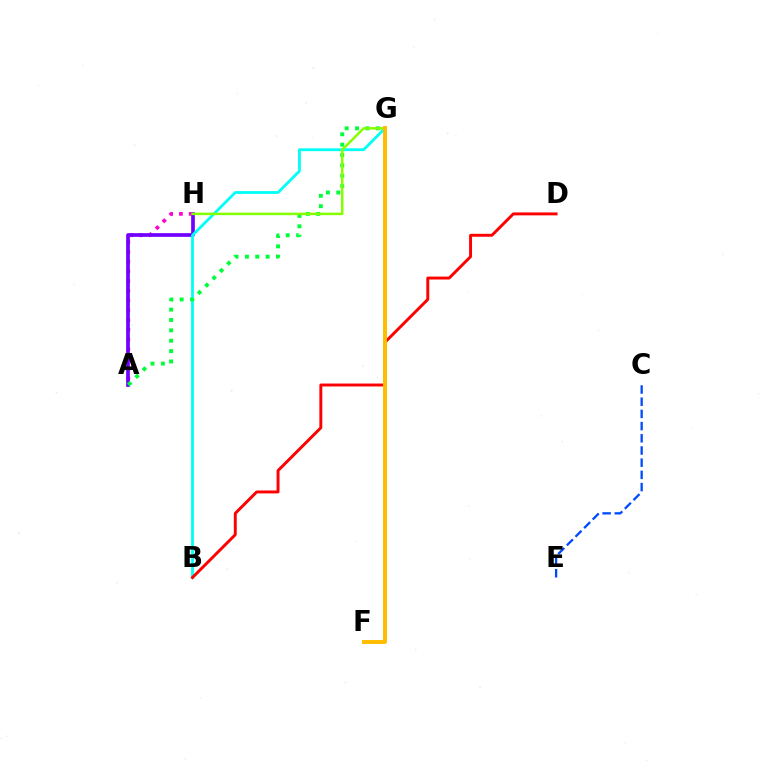{('C', 'E'): [{'color': '#004bff', 'line_style': 'dashed', 'thickness': 1.66}], ('A', 'H'): [{'color': '#ff00cf', 'line_style': 'dotted', 'thickness': 2.65}, {'color': '#7200ff', 'line_style': 'solid', 'thickness': 2.66}], ('B', 'G'): [{'color': '#00fff6', 'line_style': 'solid', 'thickness': 2.02}], ('B', 'D'): [{'color': '#ff0000', 'line_style': 'solid', 'thickness': 2.11}], ('A', 'G'): [{'color': '#00ff39', 'line_style': 'dotted', 'thickness': 2.82}], ('G', 'H'): [{'color': '#84ff00', 'line_style': 'solid', 'thickness': 1.81}], ('F', 'G'): [{'color': '#ffbd00', 'line_style': 'solid', 'thickness': 2.83}]}